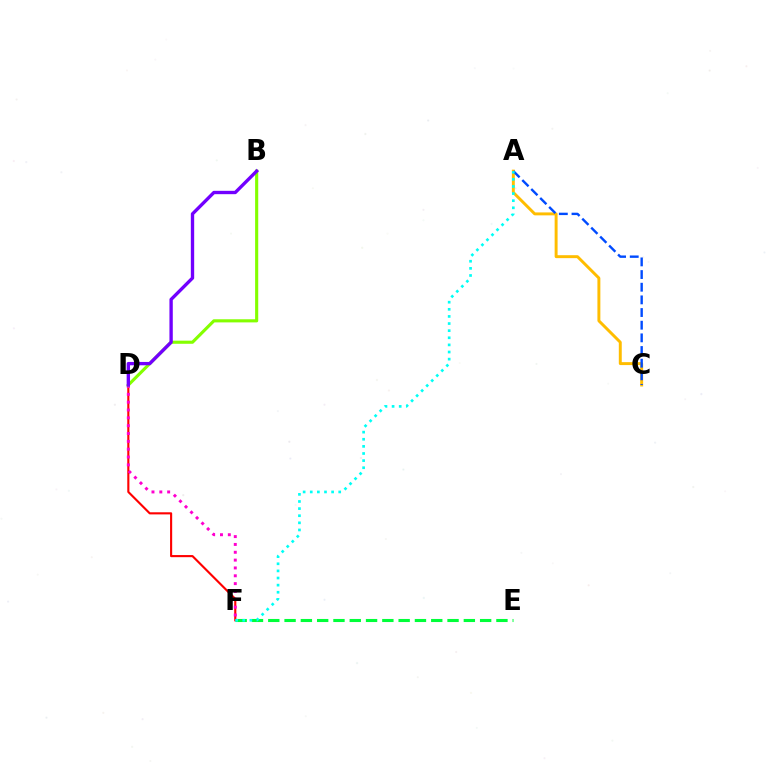{('D', 'F'): [{'color': '#ff0000', 'line_style': 'solid', 'thickness': 1.53}, {'color': '#ff00cf', 'line_style': 'dotted', 'thickness': 2.13}], ('E', 'F'): [{'color': '#00ff39', 'line_style': 'dashed', 'thickness': 2.21}], ('A', 'C'): [{'color': '#ffbd00', 'line_style': 'solid', 'thickness': 2.12}, {'color': '#004bff', 'line_style': 'dashed', 'thickness': 1.72}], ('B', 'D'): [{'color': '#84ff00', 'line_style': 'solid', 'thickness': 2.25}, {'color': '#7200ff', 'line_style': 'solid', 'thickness': 2.41}], ('A', 'F'): [{'color': '#00fff6', 'line_style': 'dotted', 'thickness': 1.93}]}